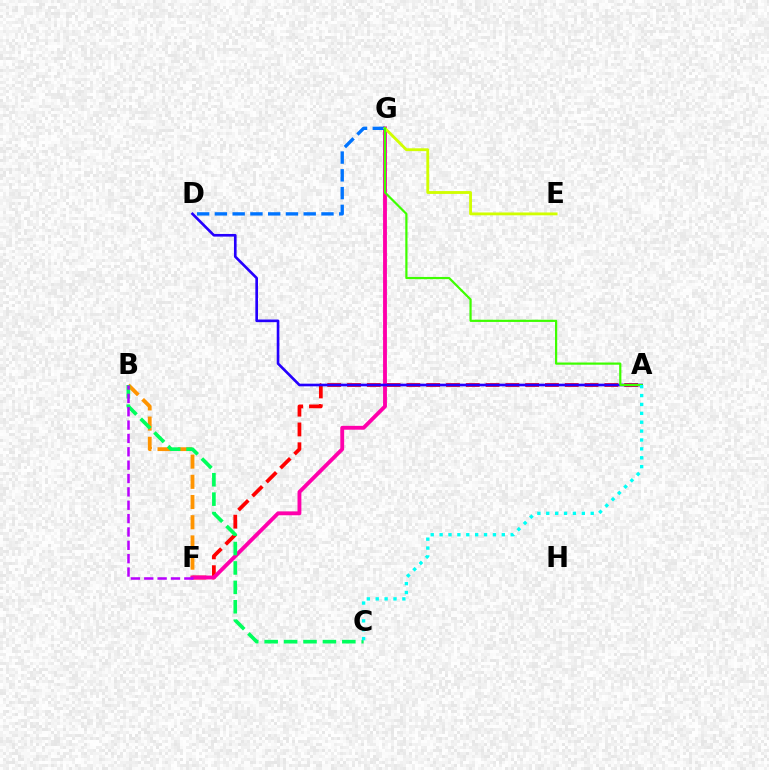{('B', 'F'): [{'color': '#ff9400', 'line_style': 'dashed', 'thickness': 2.74}, {'color': '#b900ff', 'line_style': 'dashed', 'thickness': 1.81}], ('A', 'F'): [{'color': '#ff0000', 'line_style': 'dashed', 'thickness': 2.69}], ('F', 'G'): [{'color': '#ff00ac', 'line_style': 'solid', 'thickness': 2.78}], ('D', 'G'): [{'color': '#0074ff', 'line_style': 'dashed', 'thickness': 2.41}], ('E', 'G'): [{'color': '#d1ff00', 'line_style': 'solid', 'thickness': 2.05}], ('A', 'D'): [{'color': '#2500ff', 'line_style': 'solid', 'thickness': 1.91}], ('B', 'C'): [{'color': '#00ff5c', 'line_style': 'dashed', 'thickness': 2.64}], ('A', 'G'): [{'color': '#3dff00', 'line_style': 'solid', 'thickness': 1.59}], ('A', 'C'): [{'color': '#00fff6', 'line_style': 'dotted', 'thickness': 2.41}]}